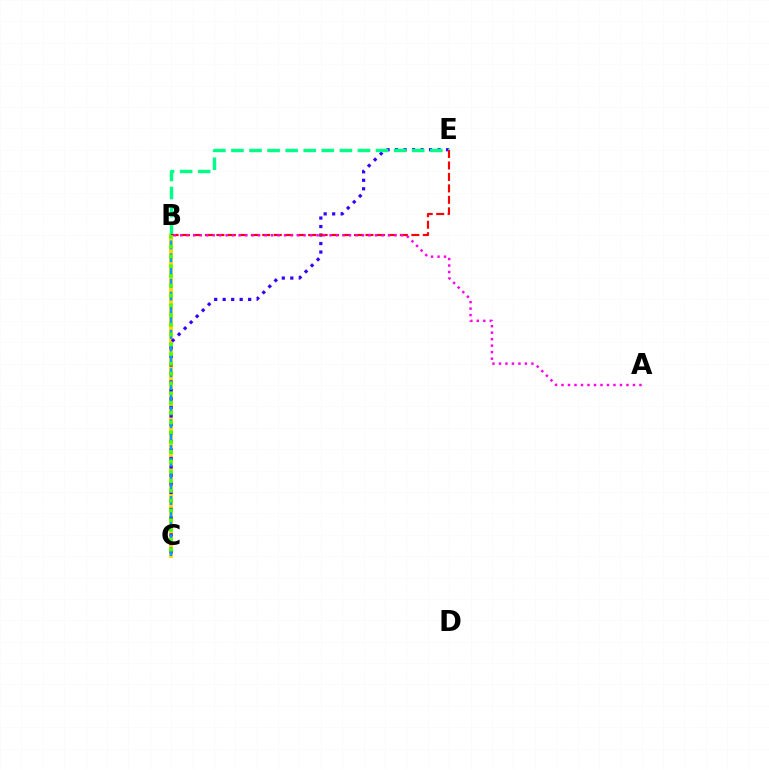{('B', 'C'): [{'color': '#ffd500', 'line_style': 'solid', 'thickness': 2.75}, {'color': '#009eff', 'line_style': 'dashed', 'thickness': 1.74}, {'color': '#4fff00', 'line_style': 'dotted', 'thickness': 2.65}], ('C', 'E'): [{'color': '#3700ff', 'line_style': 'dotted', 'thickness': 2.31}], ('B', 'E'): [{'color': '#00ff86', 'line_style': 'dashed', 'thickness': 2.46}, {'color': '#ff0000', 'line_style': 'dashed', 'thickness': 1.56}], ('A', 'B'): [{'color': '#ff00ed', 'line_style': 'dotted', 'thickness': 1.76}]}